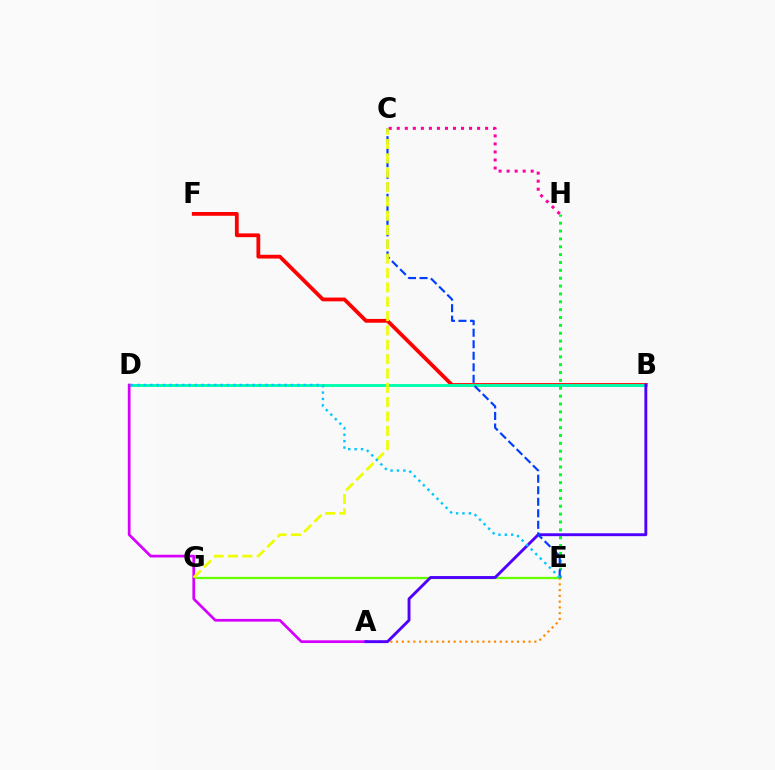{('C', 'H'): [{'color': '#ff00a0', 'line_style': 'dotted', 'thickness': 2.18}], ('E', 'G'): [{'color': '#66ff00', 'line_style': 'solid', 'thickness': 1.63}], ('B', 'F'): [{'color': '#ff0000', 'line_style': 'solid', 'thickness': 2.72}], ('B', 'D'): [{'color': '#00ffaf', 'line_style': 'solid', 'thickness': 2.09}], ('A', 'D'): [{'color': '#d600ff', 'line_style': 'solid', 'thickness': 1.96}], ('A', 'E'): [{'color': '#ff8800', 'line_style': 'dotted', 'thickness': 1.57}], ('E', 'H'): [{'color': '#00ff27', 'line_style': 'dotted', 'thickness': 2.14}], ('A', 'B'): [{'color': '#4f00ff', 'line_style': 'solid', 'thickness': 2.08}], ('C', 'E'): [{'color': '#003fff', 'line_style': 'dashed', 'thickness': 1.57}], ('C', 'G'): [{'color': '#eeff00', 'line_style': 'dashed', 'thickness': 1.95}], ('D', 'E'): [{'color': '#00c7ff', 'line_style': 'dotted', 'thickness': 1.74}]}